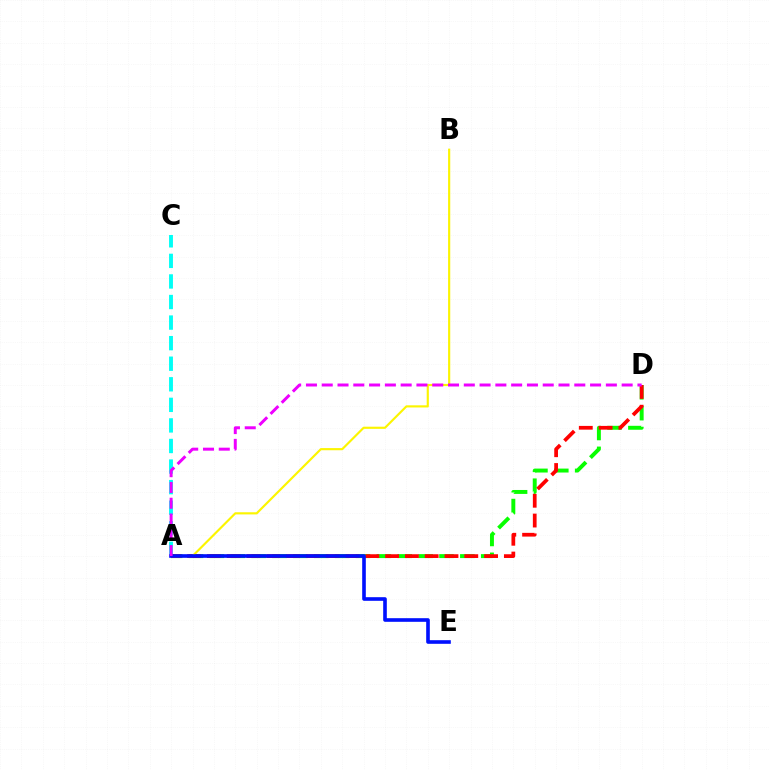{('A', 'C'): [{'color': '#00fff6', 'line_style': 'dashed', 'thickness': 2.79}], ('A', 'D'): [{'color': '#08ff00', 'line_style': 'dashed', 'thickness': 2.84}, {'color': '#ff0000', 'line_style': 'dashed', 'thickness': 2.69}, {'color': '#ee00ff', 'line_style': 'dashed', 'thickness': 2.14}], ('A', 'B'): [{'color': '#fcf500', 'line_style': 'solid', 'thickness': 1.55}], ('A', 'E'): [{'color': '#0010ff', 'line_style': 'solid', 'thickness': 2.61}]}